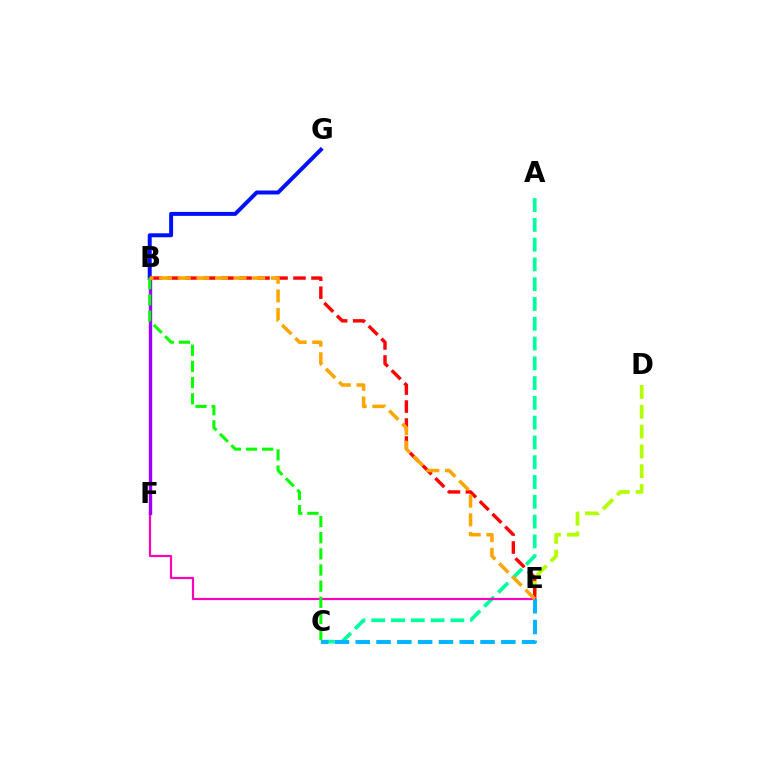{('A', 'C'): [{'color': '#00ff9d', 'line_style': 'dashed', 'thickness': 2.69}], ('E', 'F'): [{'color': '#ff00bd', 'line_style': 'solid', 'thickness': 1.58}], ('D', 'E'): [{'color': '#b3ff00', 'line_style': 'dashed', 'thickness': 2.69}], ('B', 'G'): [{'color': '#0010ff', 'line_style': 'solid', 'thickness': 2.86}], ('B', 'F'): [{'color': '#9b00ff', 'line_style': 'solid', 'thickness': 2.43}], ('B', 'E'): [{'color': '#ff0000', 'line_style': 'dashed', 'thickness': 2.44}, {'color': '#ffa500', 'line_style': 'dashed', 'thickness': 2.53}], ('B', 'C'): [{'color': '#08ff00', 'line_style': 'dashed', 'thickness': 2.19}], ('C', 'E'): [{'color': '#00b5ff', 'line_style': 'dashed', 'thickness': 2.83}]}